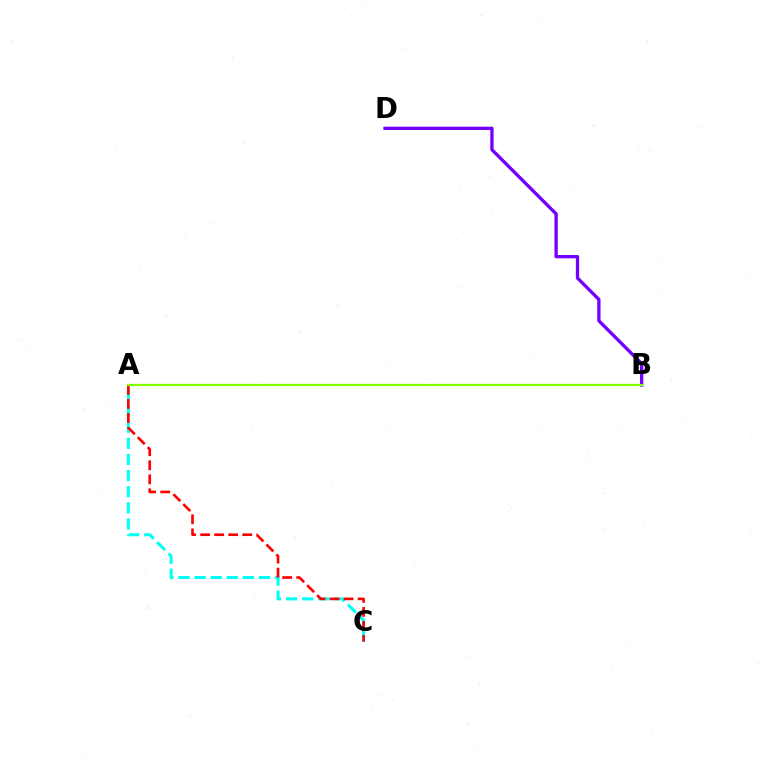{('A', 'C'): [{'color': '#00fff6', 'line_style': 'dashed', 'thickness': 2.19}, {'color': '#ff0000', 'line_style': 'dashed', 'thickness': 1.91}], ('B', 'D'): [{'color': '#7200ff', 'line_style': 'solid', 'thickness': 2.38}], ('A', 'B'): [{'color': '#84ff00', 'line_style': 'solid', 'thickness': 1.59}]}